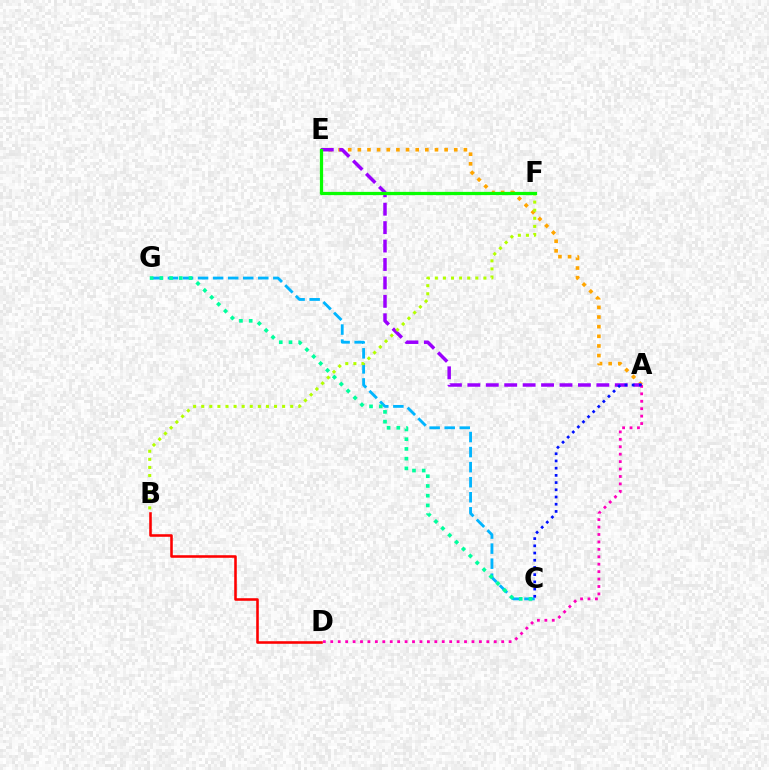{('C', 'G'): [{'color': '#00b5ff', 'line_style': 'dashed', 'thickness': 2.05}, {'color': '#00ff9d', 'line_style': 'dotted', 'thickness': 2.65}], ('A', 'E'): [{'color': '#ffa500', 'line_style': 'dotted', 'thickness': 2.62}, {'color': '#9b00ff', 'line_style': 'dashed', 'thickness': 2.5}], ('A', 'D'): [{'color': '#ff00bd', 'line_style': 'dotted', 'thickness': 2.02}], ('B', 'D'): [{'color': '#ff0000', 'line_style': 'solid', 'thickness': 1.85}], ('B', 'F'): [{'color': '#b3ff00', 'line_style': 'dotted', 'thickness': 2.2}], ('E', 'F'): [{'color': '#08ff00', 'line_style': 'solid', 'thickness': 2.33}], ('A', 'C'): [{'color': '#0010ff', 'line_style': 'dotted', 'thickness': 1.96}]}